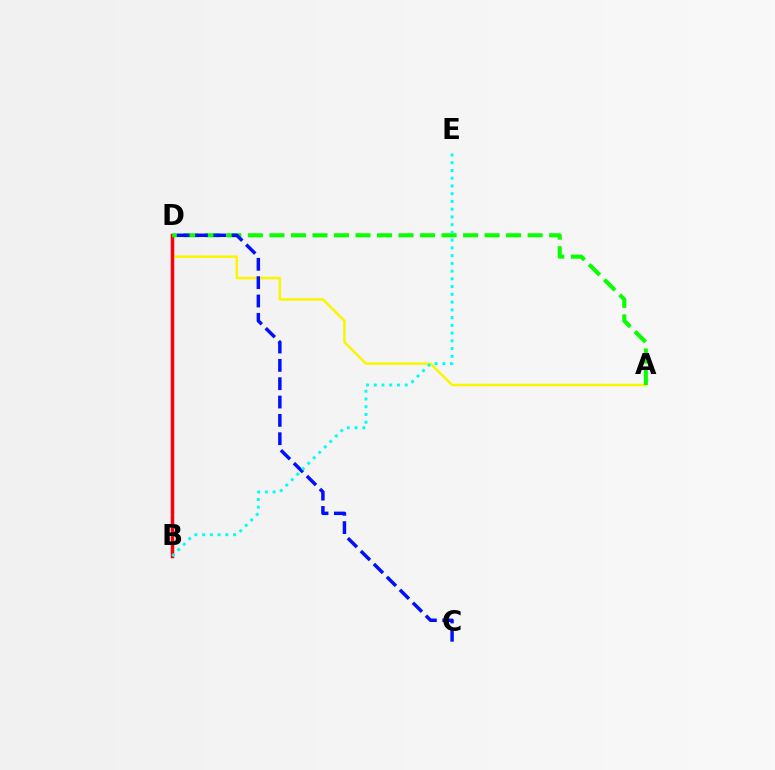{('B', 'D'): [{'color': '#ee00ff', 'line_style': 'solid', 'thickness': 2.29}, {'color': '#ff0000', 'line_style': 'solid', 'thickness': 2.42}], ('A', 'D'): [{'color': '#fcf500', 'line_style': 'solid', 'thickness': 1.79}, {'color': '#08ff00', 'line_style': 'dashed', 'thickness': 2.92}], ('C', 'D'): [{'color': '#0010ff', 'line_style': 'dashed', 'thickness': 2.49}], ('B', 'E'): [{'color': '#00fff6', 'line_style': 'dotted', 'thickness': 2.1}]}